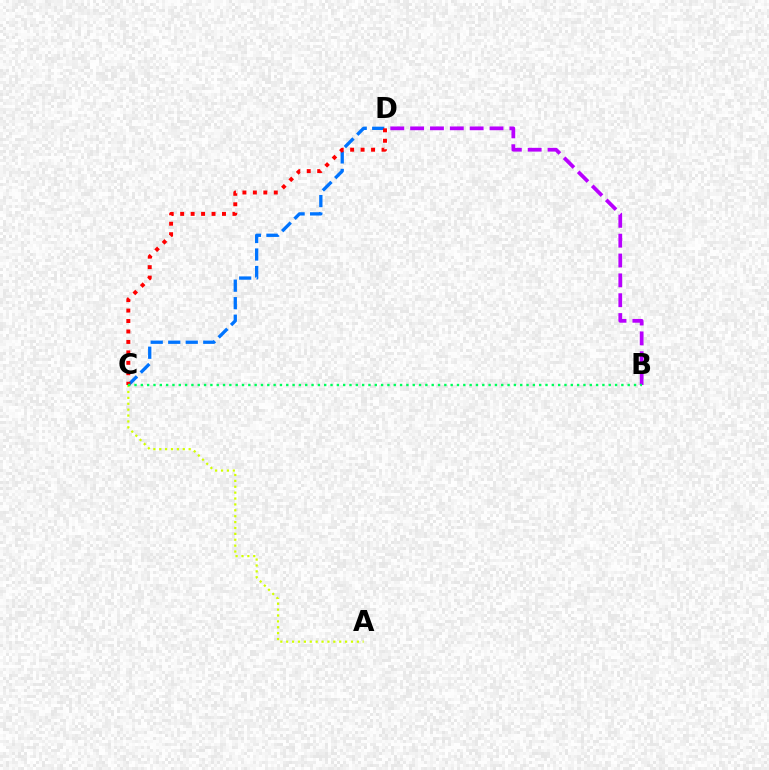{('A', 'C'): [{'color': '#d1ff00', 'line_style': 'dotted', 'thickness': 1.6}], ('C', 'D'): [{'color': '#0074ff', 'line_style': 'dashed', 'thickness': 2.38}, {'color': '#ff0000', 'line_style': 'dotted', 'thickness': 2.84}], ('B', 'D'): [{'color': '#b900ff', 'line_style': 'dashed', 'thickness': 2.7}], ('B', 'C'): [{'color': '#00ff5c', 'line_style': 'dotted', 'thickness': 1.72}]}